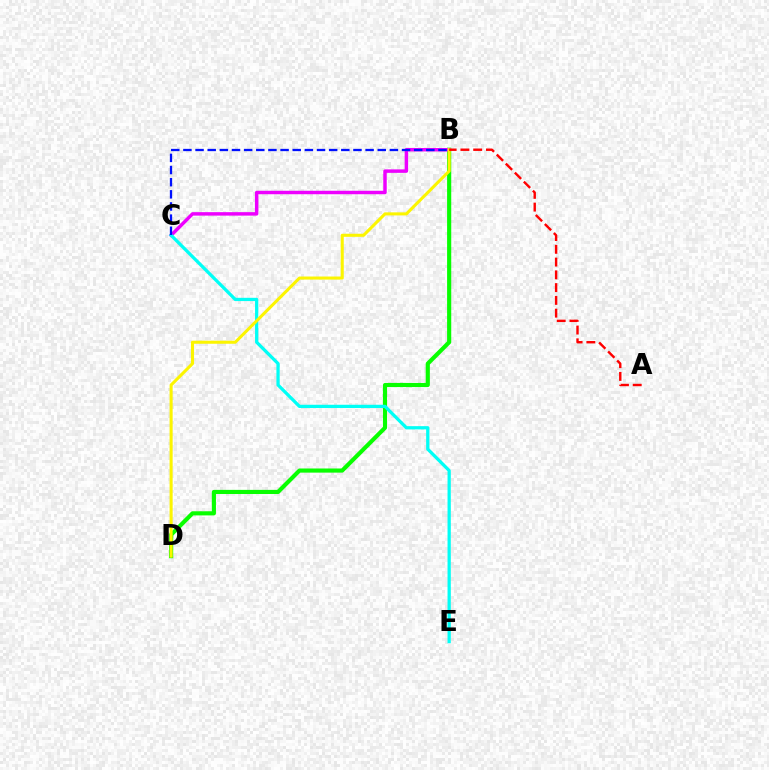{('B', 'D'): [{'color': '#08ff00', 'line_style': 'solid', 'thickness': 2.98}, {'color': '#fcf500', 'line_style': 'solid', 'thickness': 2.21}], ('B', 'C'): [{'color': '#ee00ff', 'line_style': 'solid', 'thickness': 2.49}, {'color': '#0010ff', 'line_style': 'dashed', 'thickness': 1.65}], ('C', 'E'): [{'color': '#00fff6', 'line_style': 'solid', 'thickness': 2.35}], ('A', 'B'): [{'color': '#ff0000', 'line_style': 'dashed', 'thickness': 1.73}]}